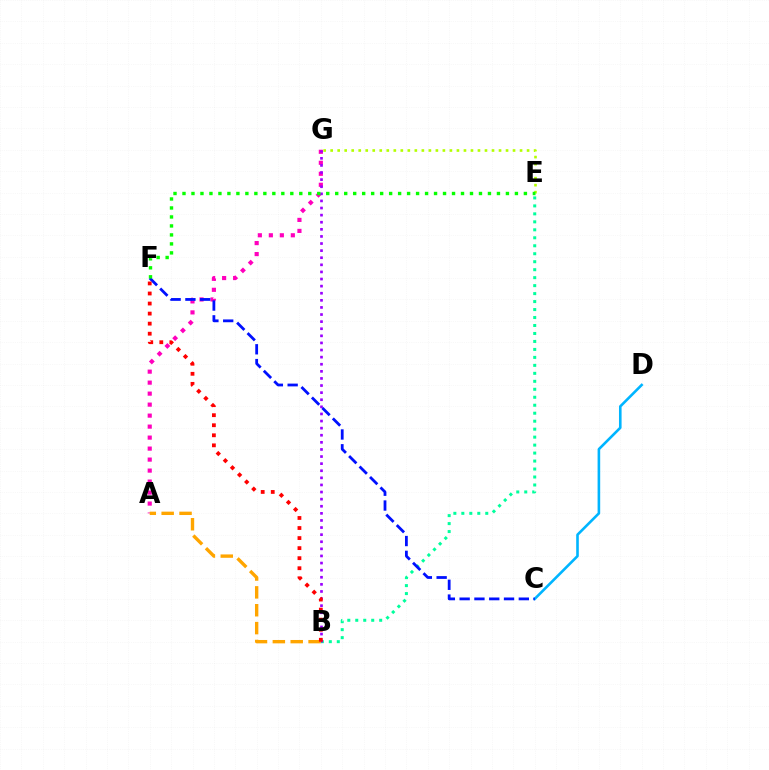{('A', 'G'): [{'color': '#ff00bd', 'line_style': 'dotted', 'thickness': 2.99}], ('B', 'E'): [{'color': '#00ff9d', 'line_style': 'dotted', 'thickness': 2.17}], ('B', 'G'): [{'color': '#9b00ff', 'line_style': 'dotted', 'thickness': 1.93}], ('A', 'B'): [{'color': '#ffa500', 'line_style': 'dashed', 'thickness': 2.43}], ('C', 'D'): [{'color': '#00b5ff', 'line_style': 'solid', 'thickness': 1.88}], ('E', 'G'): [{'color': '#b3ff00', 'line_style': 'dotted', 'thickness': 1.91}], ('C', 'F'): [{'color': '#0010ff', 'line_style': 'dashed', 'thickness': 2.01}], ('B', 'F'): [{'color': '#ff0000', 'line_style': 'dotted', 'thickness': 2.73}], ('E', 'F'): [{'color': '#08ff00', 'line_style': 'dotted', 'thickness': 2.44}]}